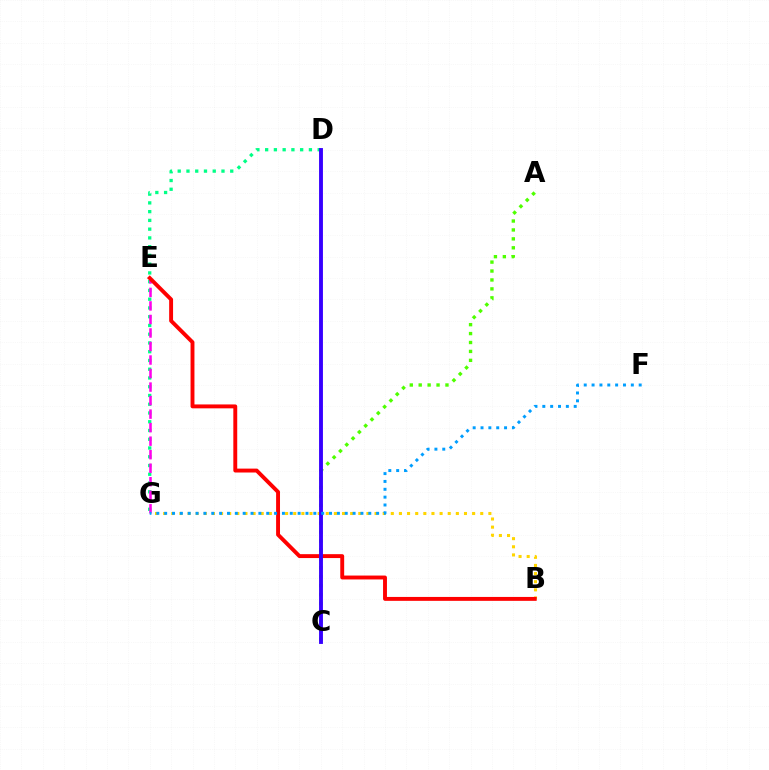{('A', 'C'): [{'color': '#4fff00', 'line_style': 'dotted', 'thickness': 2.42}], ('B', 'G'): [{'color': '#ffd500', 'line_style': 'dotted', 'thickness': 2.21}], ('D', 'G'): [{'color': '#00ff86', 'line_style': 'dotted', 'thickness': 2.38}], ('E', 'G'): [{'color': '#ff00ed', 'line_style': 'dashed', 'thickness': 1.84}], ('B', 'E'): [{'color': '#ff0000', 'line_style': 'solid', 'thickness': 2.81}], ('C', 'D'): [{'color': '#3700ff', 'line_style': 'solid', 'thickness': 2.79}], ('F', 'G'): [{'color': '#009eff', 'line_style': 'dotted', 'thickness': 2.13}]}